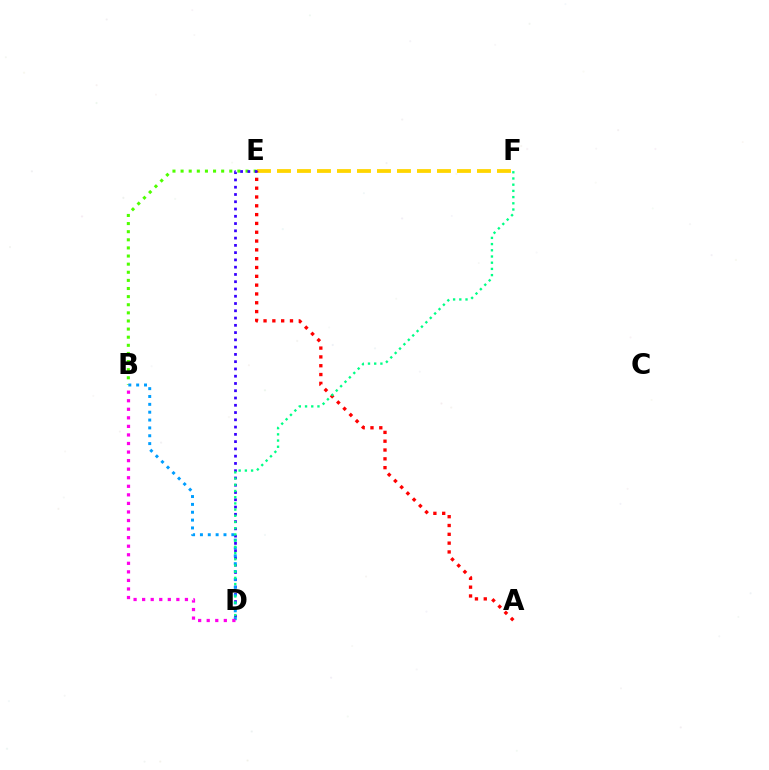{('E', 'F'): [{'color': '#ffd500', 'line_style': 'dashed', 'thickness': 2.72}], ('B', 'E'): [{'color': '#4fff00', 'line_style': 'dotted', 'thickness': 2.21}], ('A', 'E'): [{'color': '#ff0000', 'line_style': 'dotted', 'thickness': 2.39}], ('D', 'E'): [{'color': '#3700ff', 'line_style': 'dotted', 'thickness': 1.97}], ('B', 'D'): [{'color': '#009eff', 'line_style': 'dotted', 'thickness': 2.13}, {'color': '#ff00ed', 'line_style': 'dotted', 'thickness': 2.32}], ('D', 'F'): [{'color': '#00ff86', 'line_style': 'dotted', 'thickness': 1.69}]}